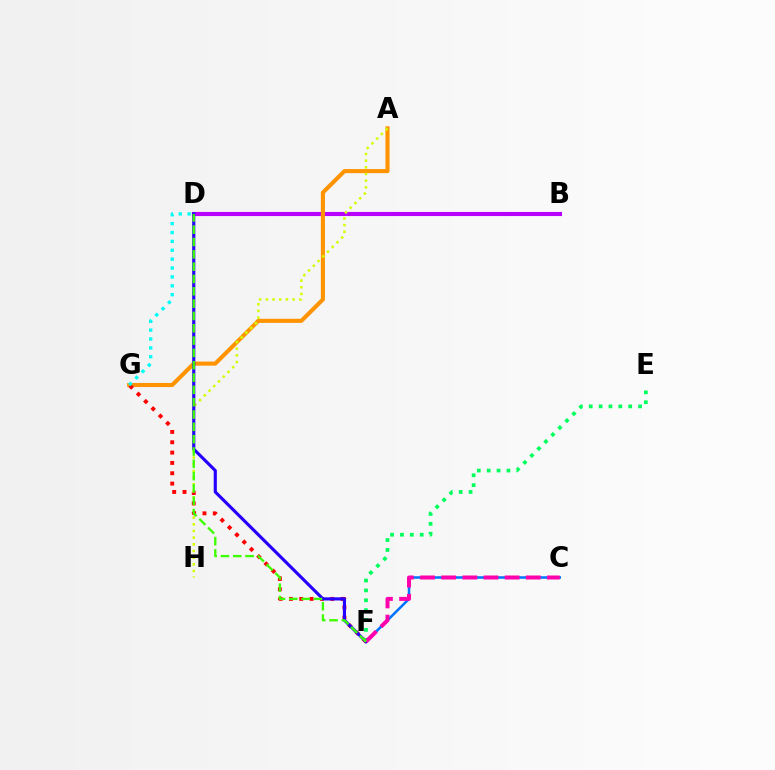{('C', 'F'): [{'color': '#0074ff', 'line_style': 'solid', 'thickness': 1.82}, {'color': '#ff00ac', 'line_style': 'dashed', 'thickness': 2.87}], ('B', 'D'): [{'color': '#b900ff', 'line_style': 'solid', 'thickness': 2.96}], ('A', 'G'): [{'color': '#ff9400', 'line_style': 'solid', 'thickness': 2.94}], ('A', 'H'): [{'color': '#d1ff00', 'line_style': 'dotted', 'thickness': 1.81}], ('F', 'G'): [{'color': '#ff0000', 'line_style': 'dotted', 'thickness': 2.81}], ('D', 'F'): [{'color': '#2500ff', 'line_style': 'solid', 'thickness': 2.26}, {'color': '#3dff00', 'line_style': 'dashed', 'thickness': 1.67}], ('E', 'F'): [{'color': '#00ff5c', 'line_style': 'dotted', 'thickness': 2.68}], ('D', 'G'): [{'color': '#00fff6', 'line_style': 'dotted', 'thickness': 2.41}]}